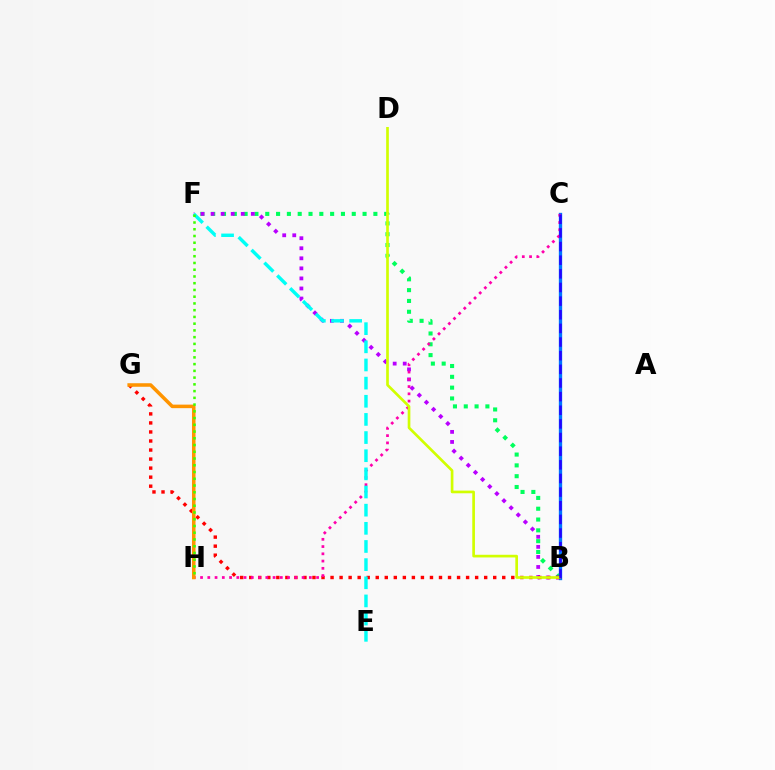{('B', 'F'): [{'color': '#00ff5c', 'line_style': 'dotted', 'thickness': 2.94}, {'color': '#b900ff', 'line_style': 'dotted', 'thickness': 2.73}], ('B', 'C'): [{'color': '#0074ff', 'line_style': 'solid', 'thickness': 2.4}, {'color': '#2500ff', 'line_style': 'dashed', 'thickness': 1.85}], ('B', 'G'): [{'color': '#ff0000', 'line_style': 'dotted', 'thickness': 2.46}], ('C', 'H'): [{'color': '#ff00ac', 'line_style': 'dotted', 'thickness': 1.97}], ('G', 'H'): [{'color': '#ff9400', 'line_style': 'solid', 'thickness': 2.55}], ('E', 'F'): [{'color': '#00fff6', 'line_style': 'dashed', 'thickness': 2.47}], ('B', 'D'): [{'color': '#d1ff00', 'line_style': 'solid', 'thickness': 1.93}], ('F', 'H'): [{'color': '#3dff00', 'line_style': 'dotted', 'thickness': 1.83}]}